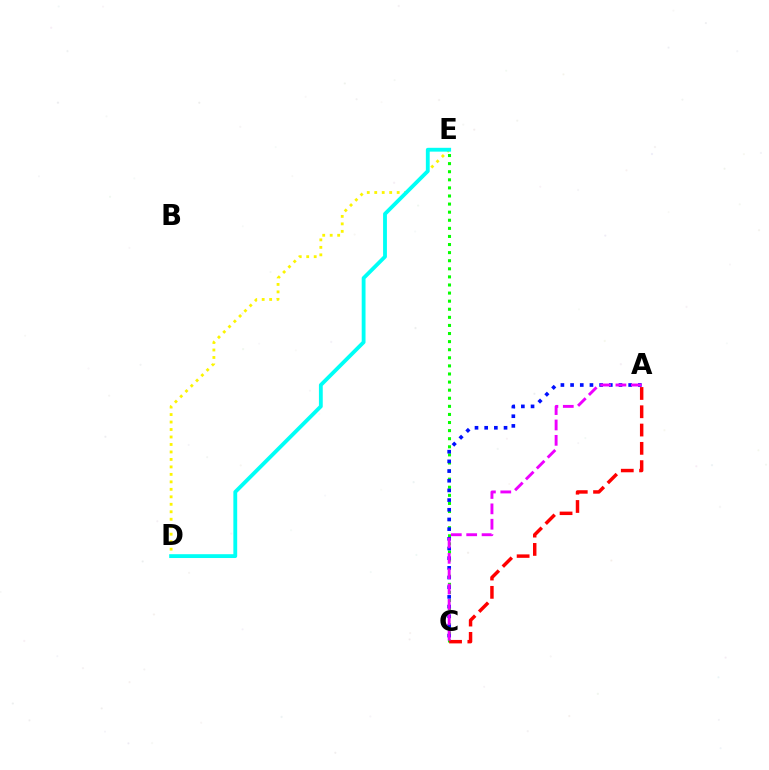{('C', 'E'): [{'color': '#08ff00', 'line_style': 'dotted', 'thickness': 2.2}], ('A', 'C'): [{'color': '#0010ff', 'line_style': 'dotted', 'thickness': 2.63}, {'color': '#ff0000', 'line_style': 'dashed', 'thickness': 2.49}, {'color': '#ee00ff', 'line_style': 'dashed', 'thickness': 2.09}], ('D', 'E'): [{'color': '#fcf500', 'line_style': 'dotted', 'thickness': 2.03}, {'color': '#00fff6', 'line_style': 'solid', 'thickness': 2.76}]}